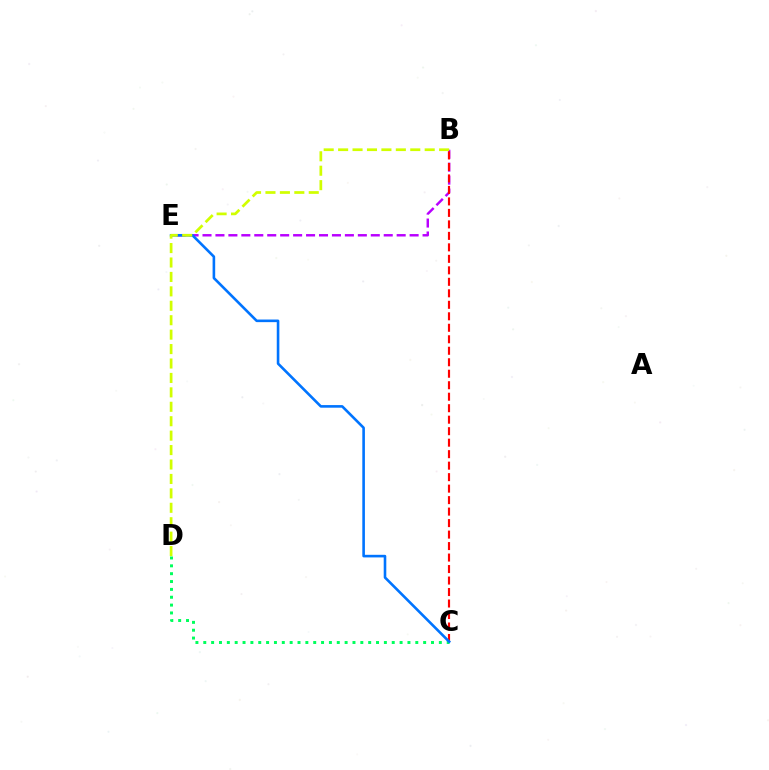{('B', 'E'): [{'color': '#b900ff', 'line_style': 'dashed', 'thickness': 1.76}], ('C', 'D'): [{'color': '#00ff5c', 'line_style': 'dotted', 'thickness': 2.13}], ('B', 'C'): [{'color': '#ff0000', 'line_style': 'dashed', 'thickness': 1.56}], ('C', 'E'): [{'color': '#0074ff', 'line_style': 'solid', 'thickness': 1.88}], ('B', 'D'): [{'color': '#d1ff00', 'line_style': 'dashed', 'thickness': 1.96}]}